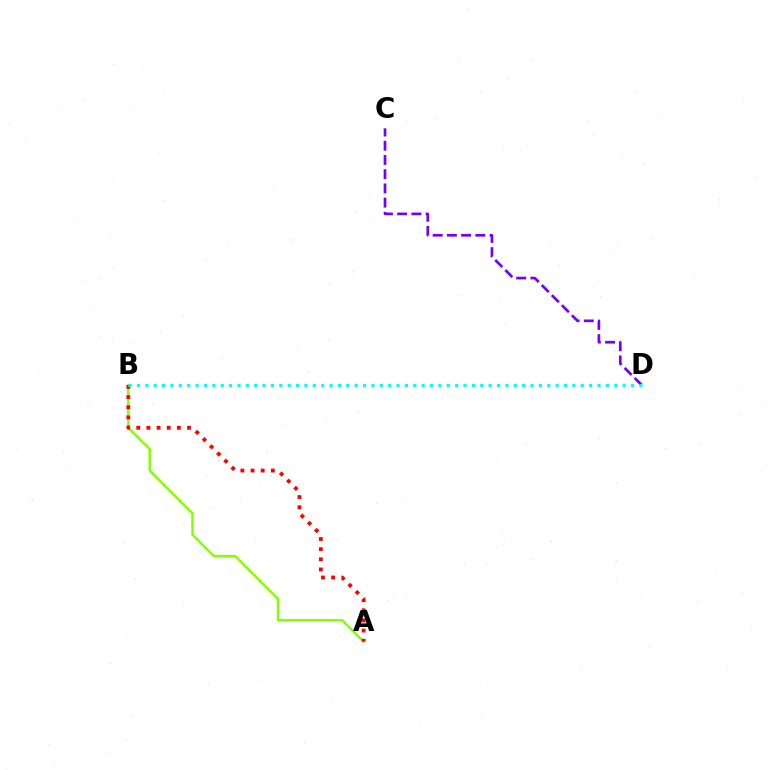{('A', 'B'): [{'color': '#84ff00', 'line_style': 'solid', 'thickness': 1.78}, {'color': '#ff0000', 'line_style': 'dotted', 'thickness': 2.76}], ('C', 'D'): [{'color': '#7200ff', 'line_style': 'dashed', 'thickness': 1.93}], ('B', 'D'): [{'color': '#00fff6', 'line_style': 'dotted', 'thickness': 2.28}]}